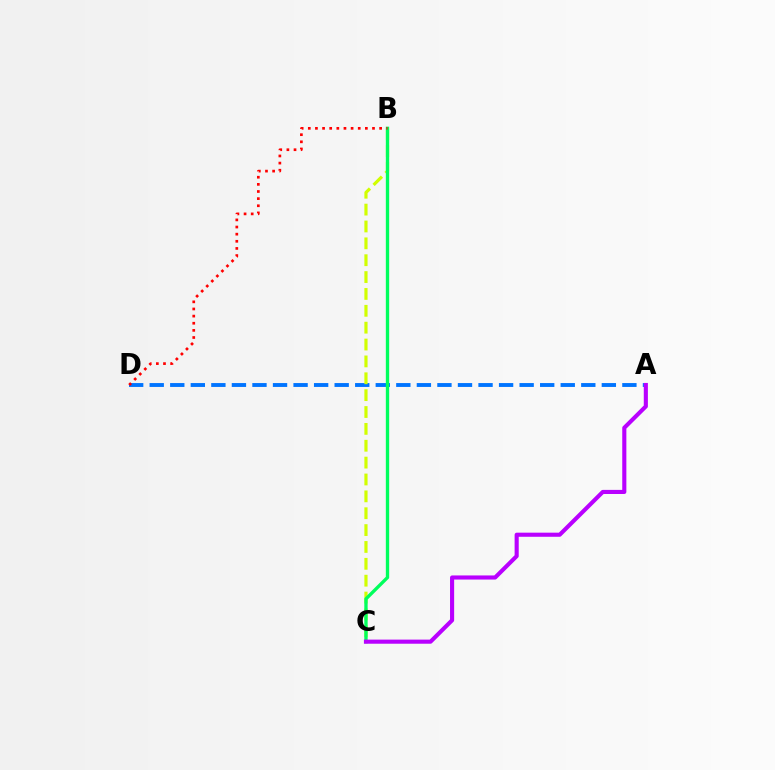{('A', 'D'): [{'color': '#0074ff', 'line_style': 'dashed', 'thickness': 2.79}], ('B', 'C'): [{'color': '#d1ff00', 'line_style': 'dashed', 'thickness': 2.29}, {'color': '#00ff5c', 'line_style': 'solid', 'thickness': 2.4}], ('A', 'C'): [{'color': '#b900ff', 'line_style': 'solid', 'thickness': 2.96}], ('B', 'D'): [{'color': '#ff0000', 'line_style': 'dotted', 'thickness': 1.94}]}